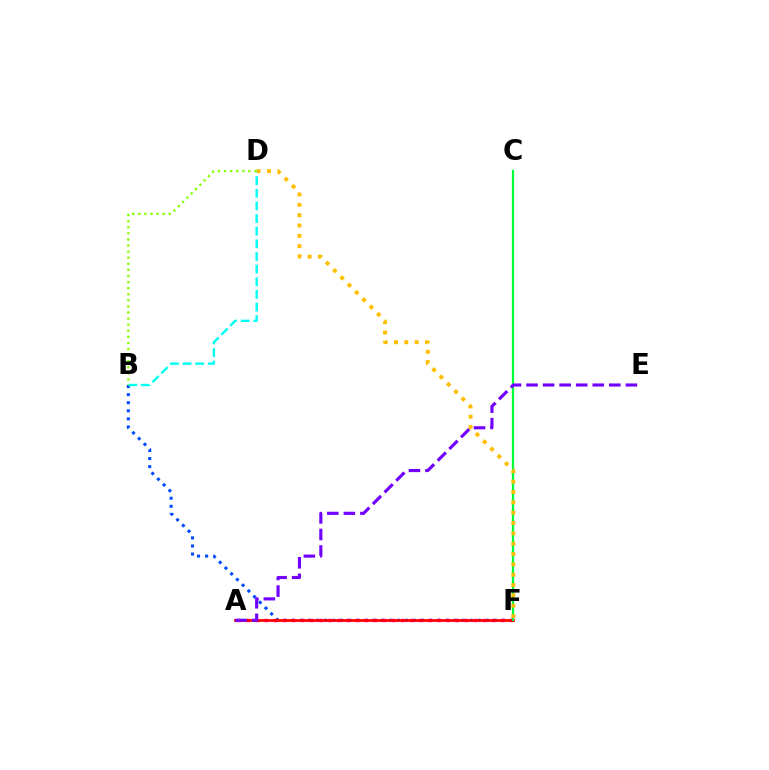{('B', 'F'): [{'color': '#004bff', 'line_style': 'dotted', 'thickness': 2.2}], ('A', 'F'): [{'color': '#ff00cf', 'line_style': 'dotted', 'thickness': 2.47}, {'color': '#ff0000', 'line_style': 'solid', 'thickness': 1.97}], ('C', 'F'): [{'color': '#00ff39', 'line_style': 'solid', 'thickness': 1.63}], ('A', 'E'): [{'color': '#7200ff', 'line_style': 'dashed', 'thickness': 2.25}], ('B', 'D'): [{'color': '#00fff6', 'line_style': 'dashed', 'thickness': 1.72}, {'color': '#84ff00', 'line_style': 'dotted', 'thickness': 1.65}], ('D', 'F'): [{'color': '#ffbd00', 'line_style': 'dotted', 'thickness': 2.81}]}